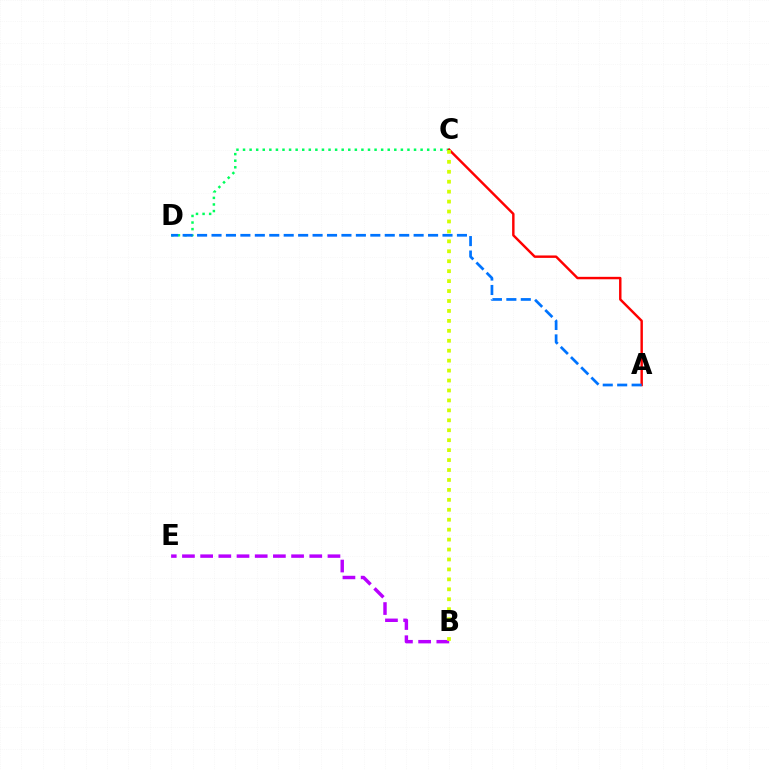{('C', 'D'): [{'color': '#00ff5c', 'line_style': 'dotted', 'thickness': 1.79}], ('A', 'C'): [{'color': '#ff0000', 'line_style': 'solid', 'thickness': 1.76}], ('A', 'D'): [{'color': '#0074ff', 'line_style': 'dashed', 'thickness': 1.96}], ('B', 'E'): [{'color': '#b900ff', 'line_style': 'dashed', 'thickness': 2.47}], ('B', 'C'): [{'color': '#d1ff00', 'line_style': 'dotted', 'thickness': 2.7}]}